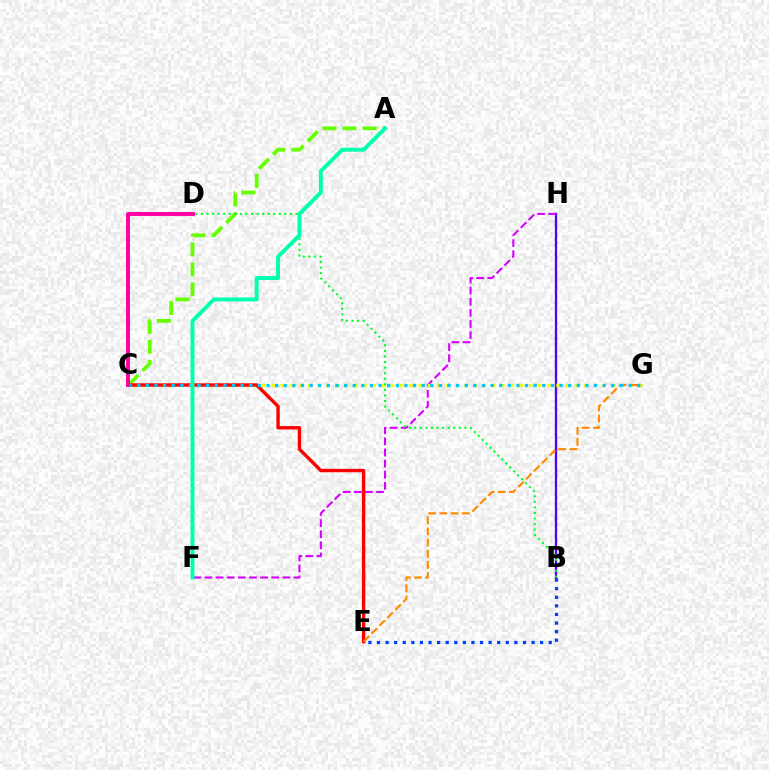{('B', 'H'): [{'color': '#4f00ff', 'line_style': 'solid', 'thickness': 1.67}], ('F', 'H'): [{'color': '#d600ff', 'line_style': 'dashed', 'thickness': 1.51}], ('C', 'G'): [{'color': '#eeff00', 'line_style': 'dotted', 'thickness': 2.5}, {'color': '#00c7ff', 'line_style': 'dotted', 'thickness': 2.34}], ('A', 'C'): [{'color': '#66ff00', 'line_style': 'dashed', 'thickness': 2.72}], ('C', 'E'): [{'color': '#ff0000', 'line_style': 'solid', 'thickness': 2.45}], ('E', 'G'): [{'color': '#ff8800', 'line_style': 'dashed', 'thickness': 1.52}], ('B', 'D'): [{'color': '#00ff27', 'line_style': 'dotted', 'thickness': 1.51}], ('C', 'D'): [{'color': '#ff00a0', 'line_style': 'solid', 'thickness': 2.81}], ('A', 'F'): [{'color': '#00ffaf', 'line_style': 'solid', 'thickness': 2.82}], ('B', 'E'): [{'color': '#003fff', 'line_style': 'dotted', 'thickness': 2.33}]}